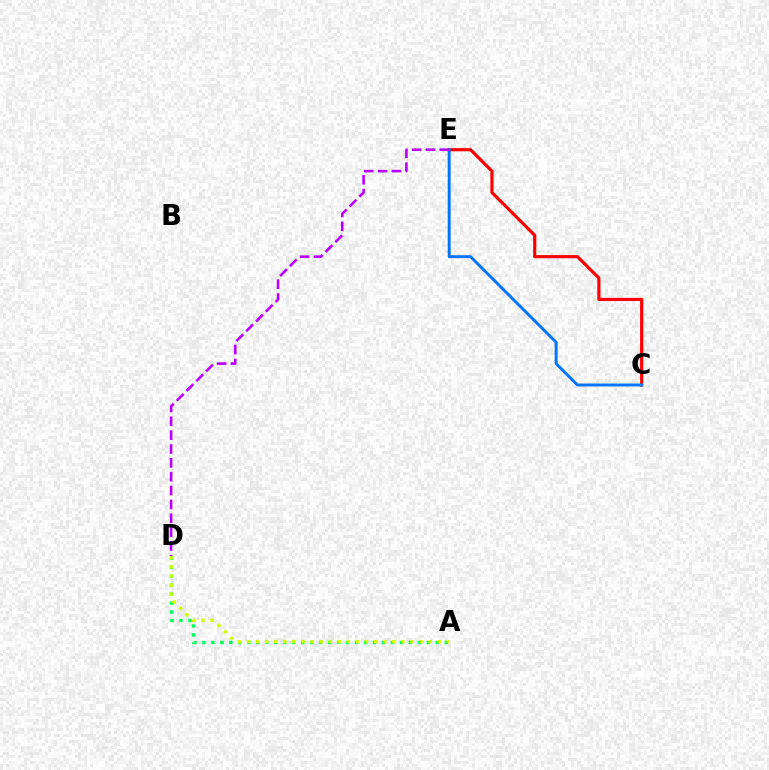{('C', 'E'): [{'color': '#ff0000', 'line_style': 'solid', 'thickness': 2.28}, {'color': '#0074ff', 'line_style': 'solid', 'thickness': 2.1}], ('A', 'D'): [{'color': '#00ff5c', 'line_style': 'dotted', 'thickness': 2.44}, {'color': '#d1ff00', 'line_style': 'dotted', 'thickness': 2.47}], ('D', 'E'): [{'color': '#b900ff', 'line_style': 'dashed', 'thickness': 1.88}]}